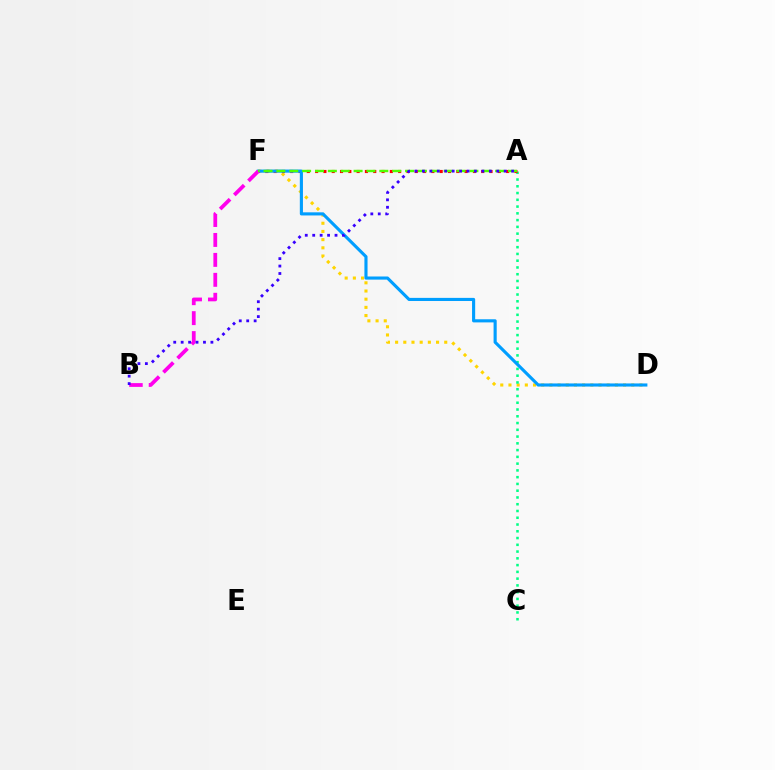{('D', 'F'): [{'color': '#ffd500', 'line_style': 'dotted', 'thickness': 2.22}, {'color': '#009eff', 'line_style': 'solid', 'thickness': 2.25}], ('A', 'C'): [{'color': '#00ff86', 'line_style': 'dotted', 'thickness': 1.84}], ('A', 'F'): [{'color': '#ff0000', 'line_style': 'dotted', 'thickness': 2.26}, {'color': '#4fff00', 'line_style': 'dashed', 'thickness': 1.75}], ('B', 'F'): [{'color': '#ff00ed', 'line_style': 'dashed', 'thickness': 2.71}], ('A', 'B'): [{'color': '#3700ff', 'line_style': 'dotted', 'thickness': 2.02}]}